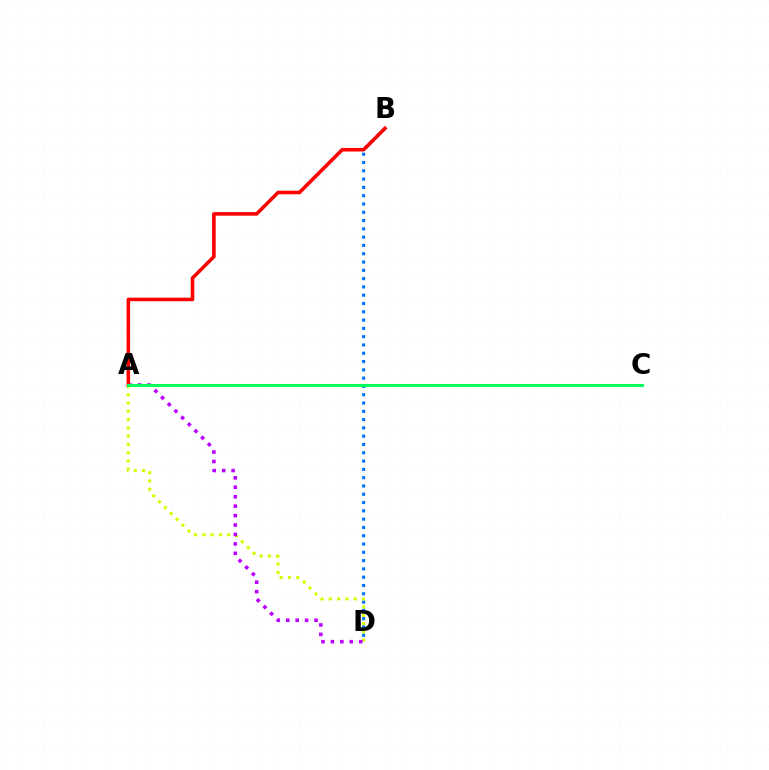{('B', 'D'): [{'color': '#0074ff', 'line_style': 'dotted', 'thickness': 2.25}], ('A', 'D'): [{'color': '#d1ff00', 'line_style': 'dotted', 'thickness': 2.25}, {'color': '#b900ff', 'line_style': 'dotted', 'thickness': 2.56}], ('A', 'B'): [{'color': '#ff0000', 'line_style': 'solid', 'thickness': 2.57}], ('A', 'C'): [{'color': '#00ff5c', 'line_style': 'solid', 'thickness': 2.21}]}